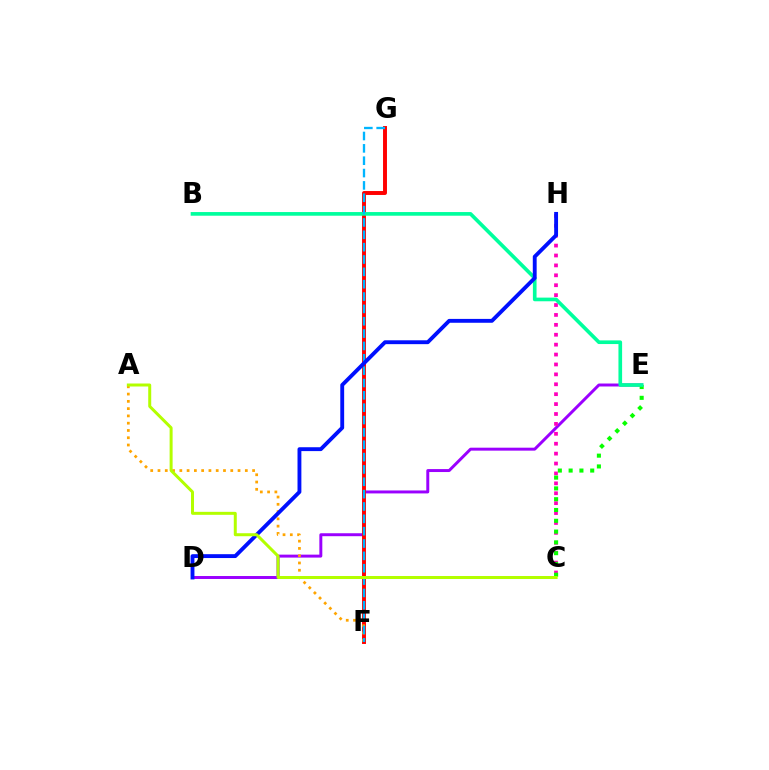{('D', 'E'): [{'color': '#9b00ff', 'line_style': 'solid', 'thickness': 2.13}], ('C', 'H'): [{'color': '#ff00bd', 'line_style': 'dotted', 'thickness': 2.69}], ('F', 'G'): [{'color': '#ff0000', 'line_style': 'solid', 'thickness': 2.83}, {'color': '#00b5ff', 'line_style': 'dashed', 'thickness': 1.68}], ('C', 'E'): [{'color': '#08ff00', 'line_style': 'dotted', 'thickness': 2.93}], ('A', 'F'): [{'color': '#ffa500', 'line_style': 'dotted', 'thickness': 1.98}], ('B', 'E'): [{'color': '#00ff9d', 'line_style': 'solid', 'thickness': 2.63}], ('D', 'H'): [{'color': '#0010ff', 'line_style': 'solid', 'thickness': 2.78}], ('A', 'C'): [{'color': '#b3ff00', 'line_style': 'solid', 'thickness': 2.15}]}